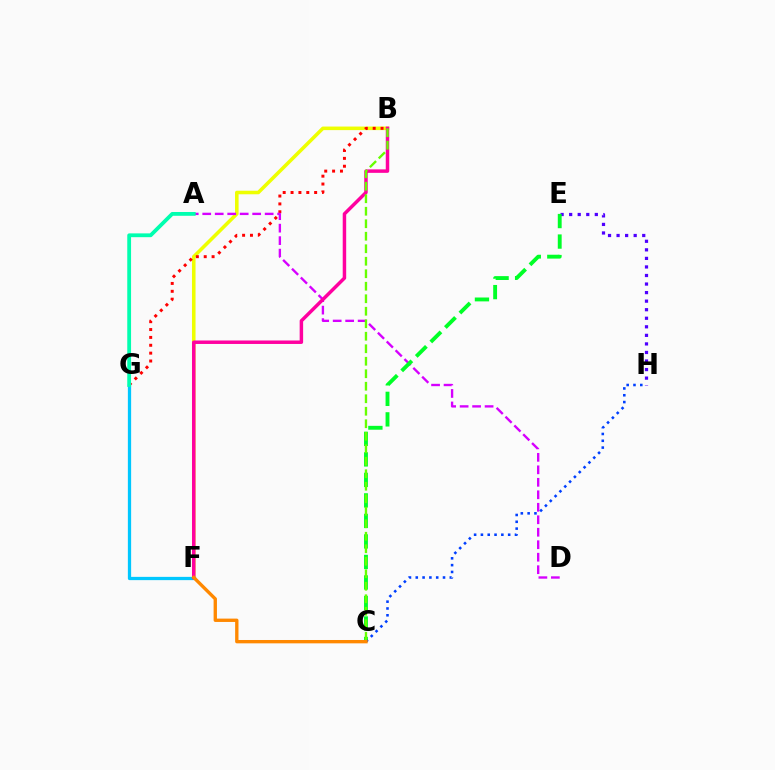{('B', 'F'): [{'color': '#eeff00', 'line_style': 'solid', 'thickness': 2.56}, {'color': '#ff00a0', 'line_style': 'solid', 'thickness': 2.5}], ('B', 'G'): [{'color': '#ff0000', 'line_style': 'dotted', 'thickness': 2.14}], ('A', 'D'): [{'color': '#d600ff', 'line_style': 'dashed', 'thickness': 1.7}], ('F', 'G'): [{'color': '#00c7ff', 'line_style': 'solid', 'thickness': 2.35}], ('E', 'H'): [{'color': '#4f00ff', 'line_style': 'dotted', 'thickness': 2.32}], ('C', 'E'): [{'color': '#00ff27', 'line_style': 'dashed', 'thickness': 2.79}], ('C', 'H'): [{'color': '#003fff', 'line_style': 'dotted', 'thickness': 1.85}], ('A', 'G'): [{'color': '#00ffaf', 'line_style': 'solid', 'thickness': 2.74}], ('B', 'C'): [{'color': '#66ff00', 'line_style': 'dashed', 'thickness': 1.7}], ('C', 'F'): [{'color': '#ff8800', 'line_style': 'solid', 'thickness': 2.41}]}